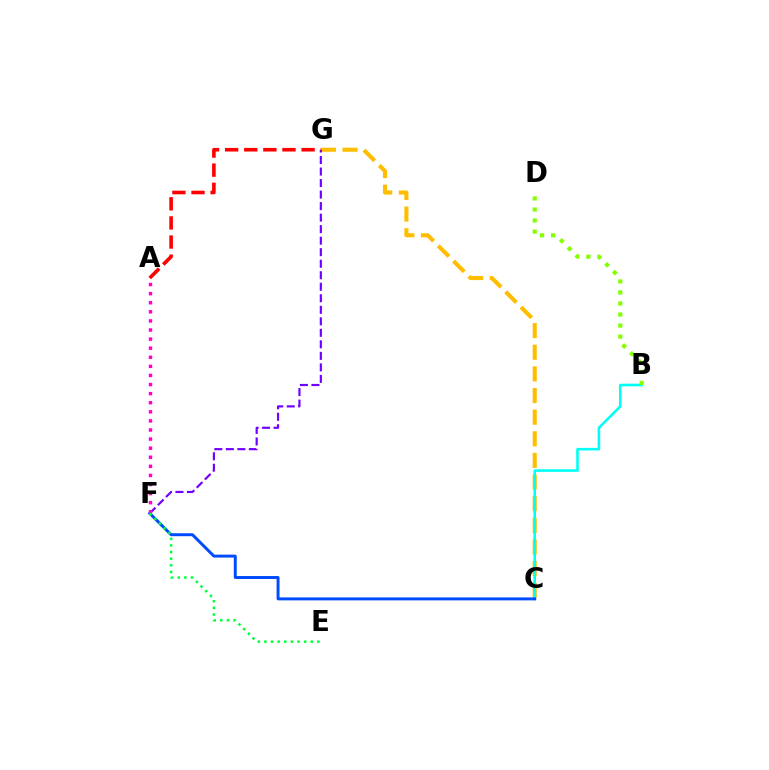{('C', 'G'): [{'color': '#ffbd00', 'line_style': 'dashed', 'thickness': 2.94}], ('B', 'C'): [{'color': '#00fff6', 'line_style': 'solid', 'thickness': 1.87}], ('F', 'G'): [{'color': '#7200ff', 'line_style': 'dashed', 'thickness': 1.56}], ('A', 'G'): [{'color': '#ff0000', 'line_style': 'dashed', 'thickness': 2.6}], ('C', 'F'): [{'color': '#004bff', 'line_style': 'solid', 'thickness': 2.13}], ('A', 'F'): [{'color': '#ff00cf', 'line_style': 'dotted', 'thickness': 2.47}], ('E', 'F'): [{'color': '#00ff39', 'line_style': 'dotted', 'thickness': 1.8}], ('B', 'D'): [{'color': '#84ff00', 'line_style': 'dotted', 'thickness': 3.0}]}